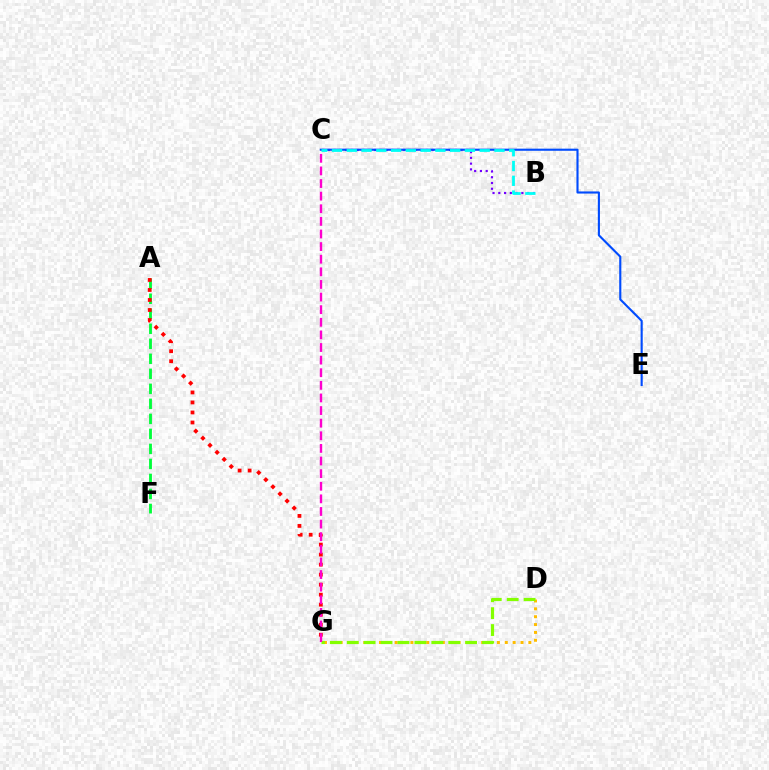{('D', 'G'): [{'color': '#ffbd00', 'line_style': 'dotted', 'thickness': 2.14}, {'color': '#84ff00', 'line_style': 'dashed', 'thickness': 2.3}], ('A', 'F'): [{'color': '#00ff39', 'line_style': 'dashed', 'thickness': 2.04}], ('A', 'G'): [{'color': '#ff0000', 'line_style': 'dotted', 'thickness': 2.72}], ('B', 'C'): [{'color': '#7200ff', 'line_style': 'dotted', 'thickness': 1.57}, {'color': '#00fff6', 'line_style': 'dashed', 'thickness': 2.01}], ('C', 'E'): [{'color': '#004bff', 'line_style': 'solid', 'thickness': 1.53}], ('C', 'G'): [{'color': '#ff00cf', 'line_style': 'dashed', 'thickness': 1.71}]}